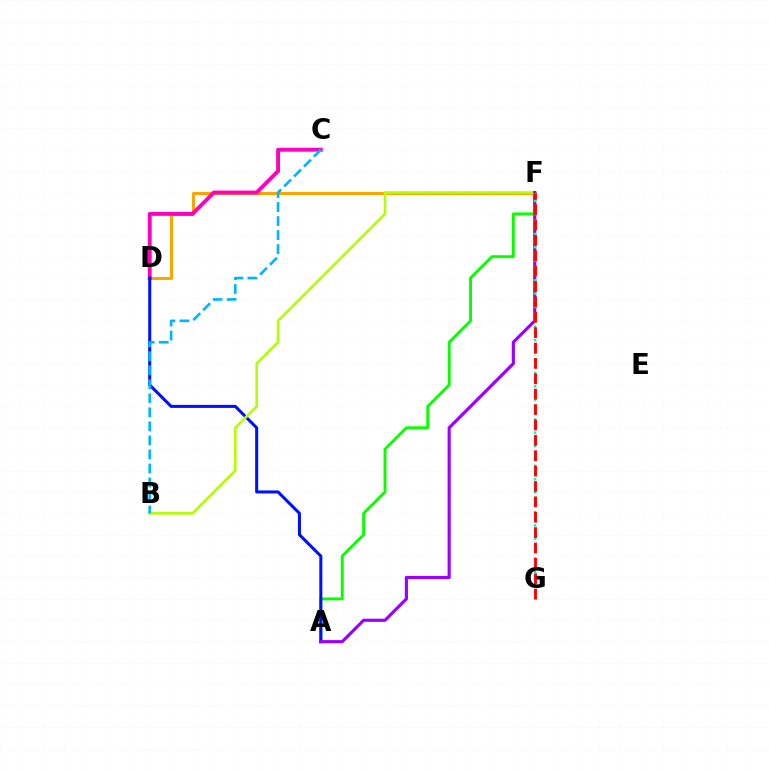{('D', 'F'): [{'color': '#ffa500', 'line_style': 'solid', 'thickness': 2.15}], ('C', 'D'): [{'color': '#ff00bd', 'line_style': 'solid', 'thickness': 2.79}], ('A', 'F'): [{'color': '#08ff00', 'line_style': 'solid', 'thickness': 2.09}, {'color': '#9b00ff', 'line_style': 'solid', 'thickness': 2.27}], ('A', 'D'): [{'color': '#0010ff', 'line_style': 'solid', 'thickness': 2.19}], ('B', 'F'): [{'color': '#b3ff00', 'line_style': 'solid', 'thickness': 1.88}], ('F', 'G'): [{'color': '#00ff9d', 'line_style': 'dotted', 'thickness': 1.8}, {'color': '#ff0000', 'line_style': 'dashed', 'thickness': 2.09}], ('B', 'C'): [{'color': '#00b5ff', 'line_style': 'dashed', 'thickness': 1.91}]}